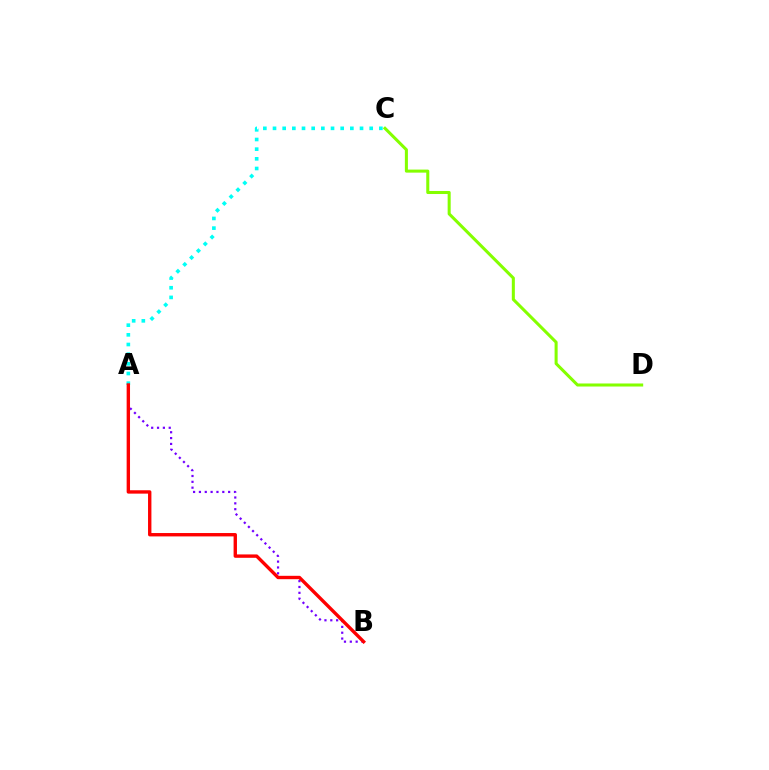{('A', 'B'): [{'color': '#7200ff', 'line_style': 'dotted', 'thickness': 1.59}, {'color': '#ff0000', 'line_style': 'solid', 'thickness': 2.43}], ('A', 'C'): [{'color': '#00fff6', 'line_style': 'dotted', 'thickness': 2.63}], ('C', 'D'): [{'color': '#84ff00', 'line_style': 'solid', 'thickness': 2.19}]}